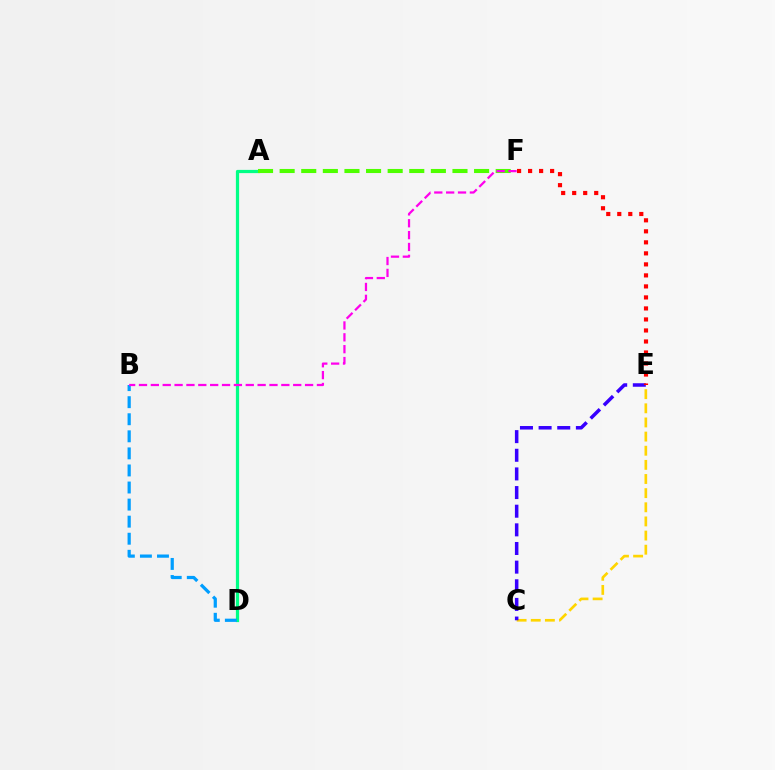{('C', 'E'): [{'color': '#ffd500', 'line_style': 'dashed', 'thickness': 1.92}, {'color': '#3700ff', 'line_style': 'dashed', 'thickness': 2.53}], ('A', 'D'): [{'color': '#00ff86', 'line_style': 'solid', 'thickness': 2.32}], ('A', 'F'): [{'color': '#4fff00', 'line_style': 'dashed', 'thickness': 2.93}], ('E', 'F'): [{'color': '#ff0000', 'line_style': 'dotted', 'thickness': 2.99}], ('B', 'D'): [{'color': '#009eff', 'line_style': 'dashed', 'thickness': 2.32}], ('B', 'F'): [{'color': '#ff00ed', 'line_style': 'dashed', 'thickness': 1.61}]}